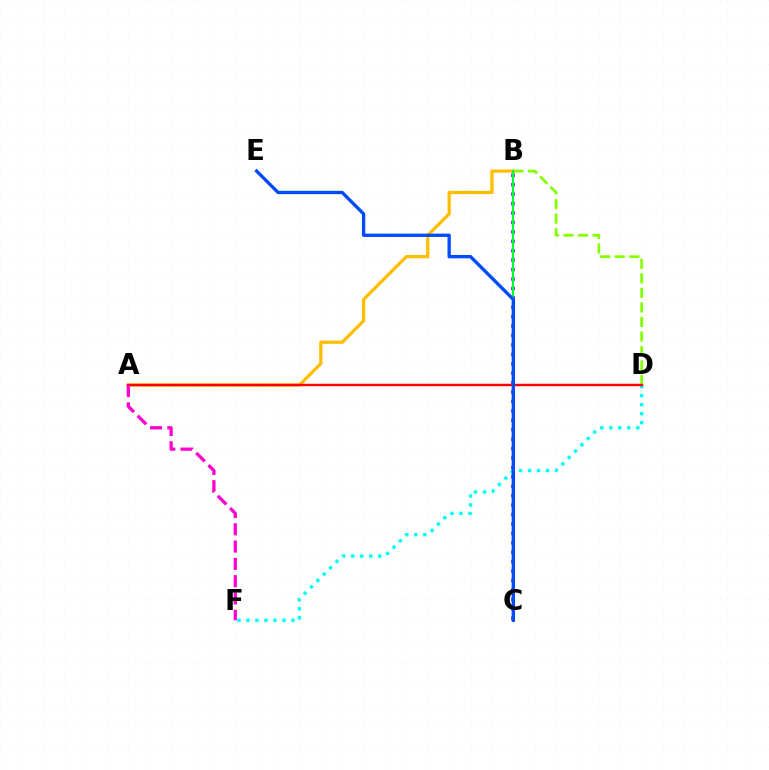{('B', 'D'): [{'color': '#84ff00', 'line_style': 'dashed', 'thickness': 1.97}], ('A', 'B'): [{'color': '#ffbd00', 'line_style': 'solid', 'thickness': 2.34}], ('B', 'C'): [{'color': '#7200ff', 'line_style': 'dotted', 'thickness': 2.56}, {'color': '#00ff39', 'line_style': 'solid', 'thickness': 1.54}], ('D', 'F'): [{'color': '#00fff6', 'line_style': 'dotted', 'thickness': 2.44}], ('A', 'D'): [{'color': '#ff0000', 'line_style': 'solid', 'thickness': 1.76}], ('C', 'E'): [{'color': '#004bff', 'line_style': 'solid', 'thickness': 2.4}], ('A', 'F'): [{'color': '#ff00cf', 'line_style': 'dashed', 'thickness': 2.35}]}